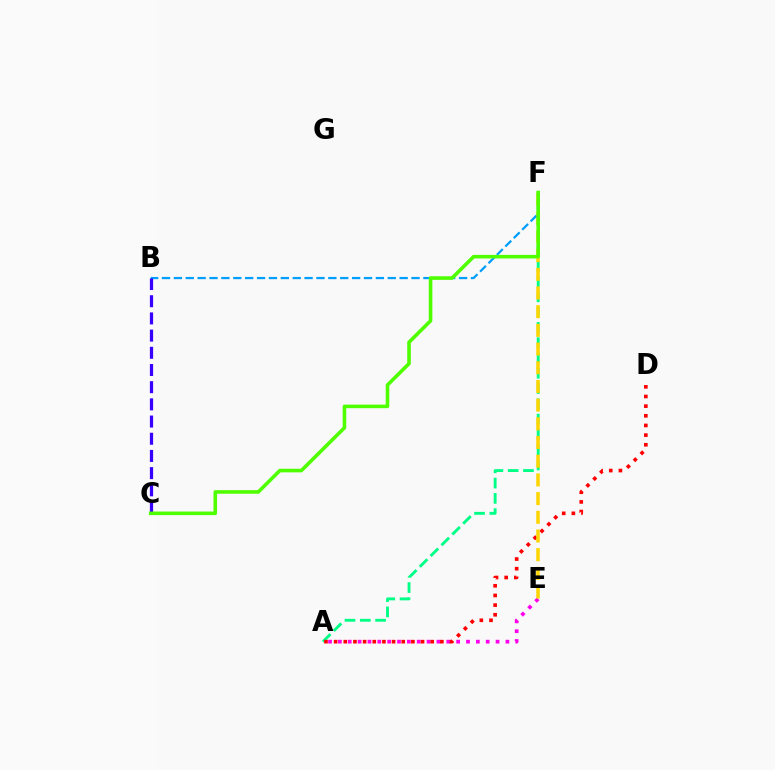{('A', 'E'): [{'color': '#ff00ed', 'line_style': 'dotted', 'thickness': 2.68}], ('A', 'F'): [{'color': '#00ff86', 'line_style': 'dashed', 'thickness': 2.08}], ('A', 'D'): [{'color': '#ff0000', 'line_style': 'dotted', 'thickness': 2.62}], ('E', 'F'): [{'color': '#ffd500', 'line_style': 'dashed', 'thickness': 2.54}], ('B', 'F'): [{'color': '#009eff', 'line_style': 'dashed', 'thickness': 1.61}], ('B', 'C'): [{'color': '#3700ff', 'line_style': 'dashed', 'thickness': 2.34}], ('C', 'F'): [{'color': '#4fff00', 'line_style': 'solid', 'thickness': 2.58}]}